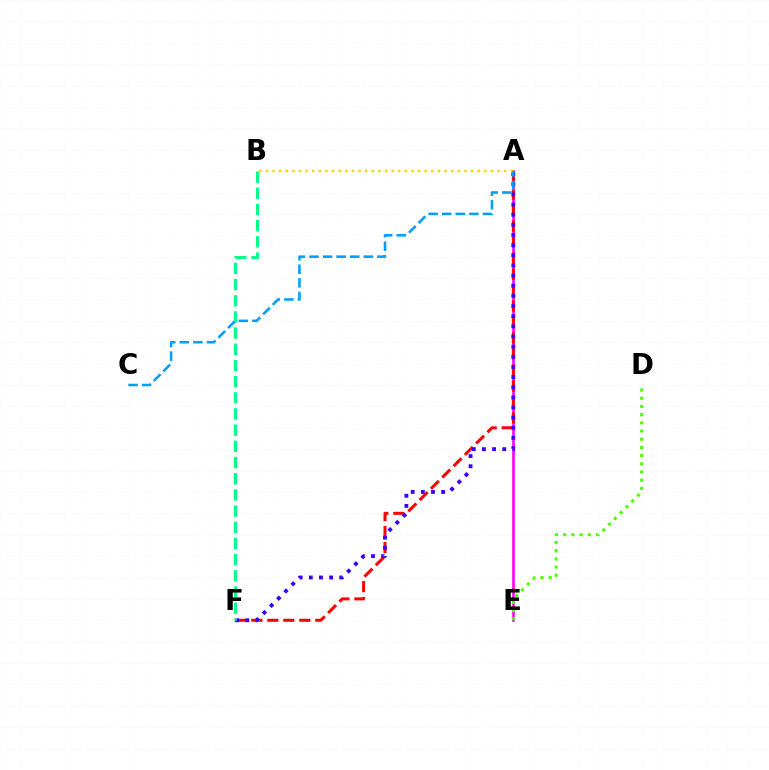{('A', 'E'): [{'color': '#ff00ed', 'line_style': 'solid', 'thickness': 1.88}], ('A', 'F'): [{'color': '#ff0000', 'line_style': 'dashed', 'thickness': 2.17}, {'color': '#3700ff', 'line_style': 'dotted', 'thickness': 2.76}], ('A', 'B'): [{'color': '#ffd500', 'line_style': 'dotted', 'thickness': 1.8}], ('B', 'F'): [{'color': '#00ff86', 'line_style': 'dashed', 'thickness': 2.2}], ('A', 'C'): [{'color': '#009eff', 'line_style': 'dashed', 'thickness': 1.85}], ('D', 'E'): [{'color': '#4fff00', 'line_style': 'dotted', 'thickness': 2.23}]}